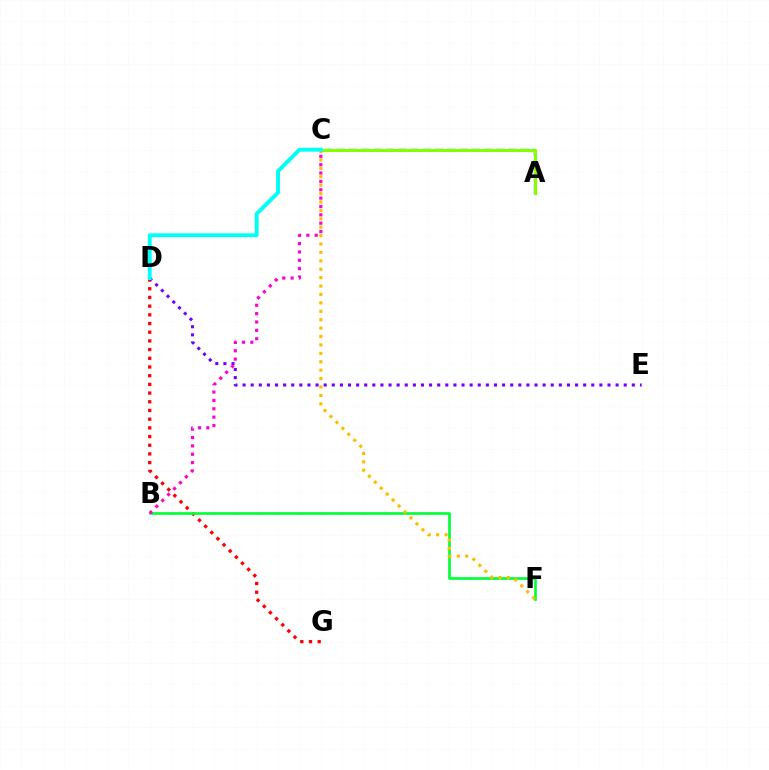{('D', 'G'): [{'color': '#ff0000', 'line_style': 'dotted', 'thickness': 2.36}], ('A', 'C'): [{'color': '#004bff', 'line_style': 'dashed', 'thickness': 1.66}, {'color': '#84ff00', 'line_style': 'solid', 'thickness': 2.23}], ('D', 'E'): [{'color': '#7200ff', 'line_style': 'dotted', 'thickness': 2.2}], ('B', 'F'): [{'color': '#00ff39', 'line_style': 'solid', 'thickness': 1.93}], ('C', 'F'): [{'color': '#ffbd00', 'line_style': 'dotted', 'thickness': 2.29}], ('B', 'C'): [{'color': '#ff00cf', 'line_style': 'dotted', 'thickness': 2.27}], ('C', 'D'): [{'color': '#00fff6', 'line_style': 'solid', 'thickness': 2.81}]}